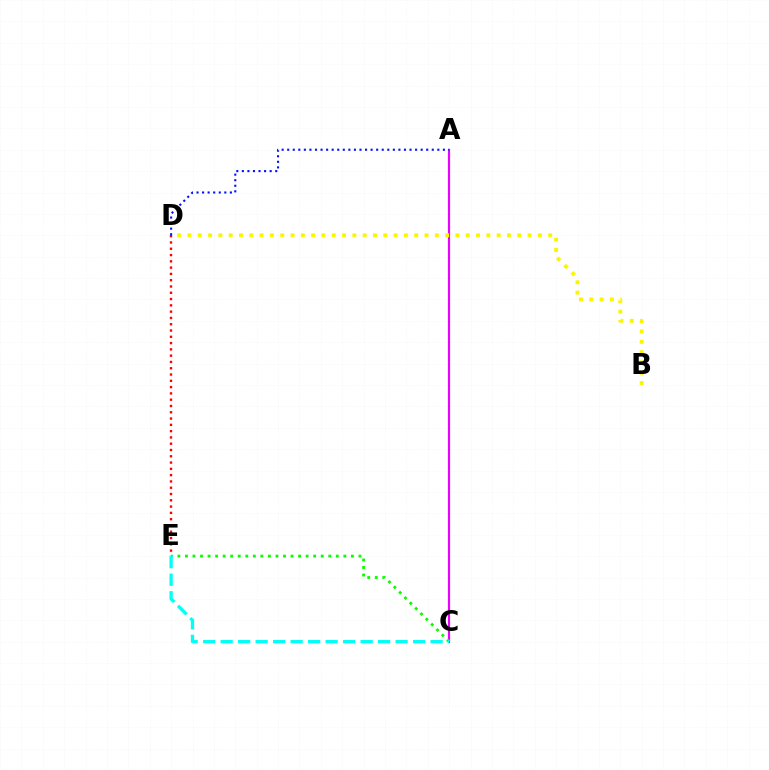{('D', 'E'): [{'color': '#ff0000', 'line_style': 'dotted', 'thickness': 1.71}], ('A', 'C'): [{'color': '#ee00ff', 'line_style': 'solid', 'thickness': 1.56}], ('A', 'D'): [{'color': '#0010ff', 'line_style': 'dotted', 'thickness': 1.51}], ('C', 'E'): [{'color': '#08ff00', 'line_style': 'dotted', 'thickness': 2.05}, {'color': '#00fff6', 'line_style': 'dashed', 'thickness': 2.38}], ('B', 'D'): [{'color': '#fcf500', 'line_style': 'dotted', 'thickness': 2.8}]}